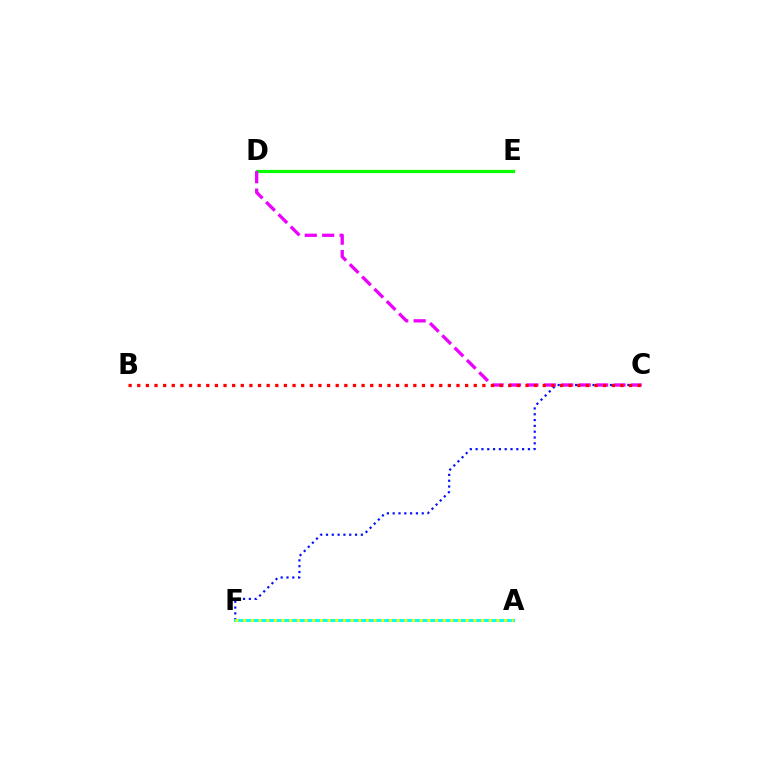{('C', 'F'): [{'color': '#0010ff', 'line_style': 'dotted', 'thickness': 1.58}], ('D', 'E'): [{'color': '#08ff00', 'line_style': 'solid', 'thickness': 2.31}], ('C', 'D'): [{'color': '#ee00ff', 'line_style': 'dashed', 'thickness': 2.37}], ('B', 'C'): [{'color': '#ff0000', 'line_style': 'dotted', 'thickness': 2.34}], ('A', 'F'): [{'color': '#00fff6', 'line_style': 'solid', 'thickness': 2.12}, {'color': '#fcf500', 'line_style': 'dotted', 'thickness': 2.09}]}